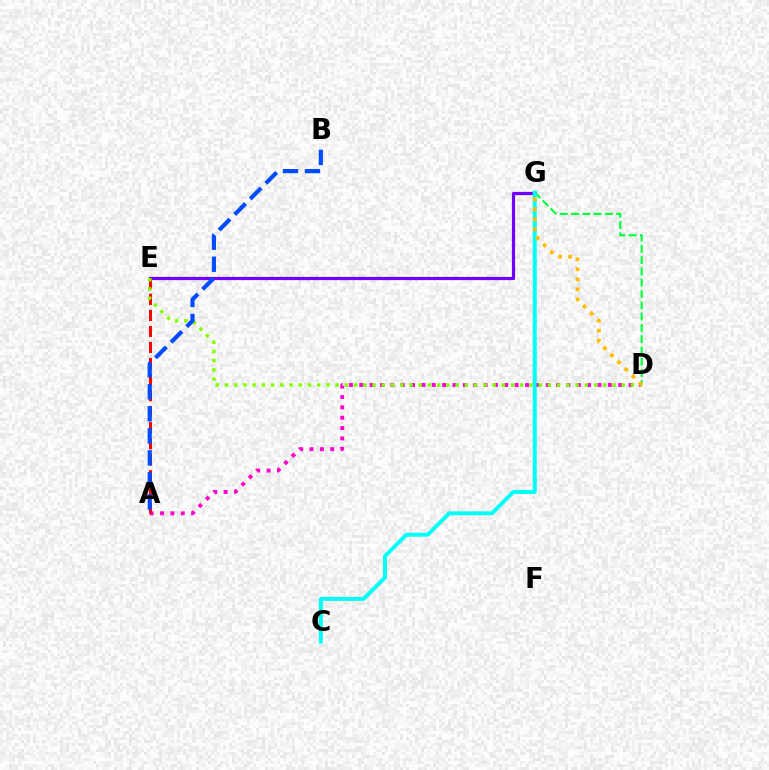{('E', 'G'): [{'color': '#7200ff', 'line_style': 'solid', 'thickness': 2.31}], ('A', 'D'): [{'color': '#ff00cf', 'line_style': 'dotted', 'thickness': 2.81}], ('A', 'E'): [{'color': '#ff0000', 'line_style': 'dashed', 'thickness': 2.18}], ('D', 'E'): [{'color': '#84ff00', 'line_style': 'dotted', 'thickness': 2.51}], ('D', 'G'): [{'color': '#00ff39', 'line_style': 'dashed', 'thickness': 1.53}, {'color': '#ffbd00', 'line_style': 'dotted', 'thickness': 2.72}], ('C', 'G'): [{'color': '#00fff6', 'line_style': 'solid', 'thickness': 2.86}], ('A', 'B'): [{'color': '#004bff', 'line_style': 'dashed', 'thickness': 2.99}]}